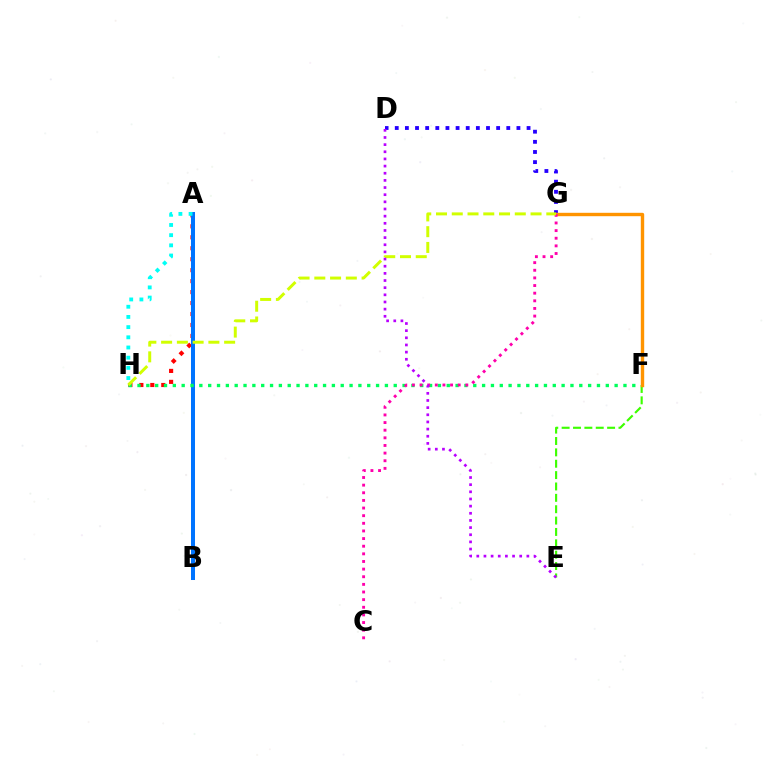{('A', 'H'): [{'color': '#ff0000', 'line_style': 'dotted', 'thickness': 2.98}, {'color': '#00fff6', 'line_style': 'dotted', 'thickness': 2.77}], ('A', 'B'): [{'color': '#0074ff', 'line_style': 'solid', 'thickness': 2.89}], ('F', 'H'): [{'color': '#00ff5c', 'line_style': 'dotted', 'thickness': 2.4}], ('E', 'F'): [{'color': '#3dff00', 'line_style': 'dashed', 'thickness': 1.54}], ('D', 'G'): [{'color': '#2500ff', 'line_style': 'dotted', 'thickness': 2.75}], ('F', 'G'): [{'color': '#ff9400', 'line_style': 'solid', 'thickness': 2.44}], ('C', 'G'): [{'color': '#ff00ac', 'line_style': 'dotted', 'thickness': 2.07}], ('G', 'H'): [{'color': '#d1ff00', 'line_style': 'dashed', 'thickness': 2.14}], ('D', 'E'): [{'color': '#b900ff', 'line_style': 'dotted', 'thickness': 1.94}]}